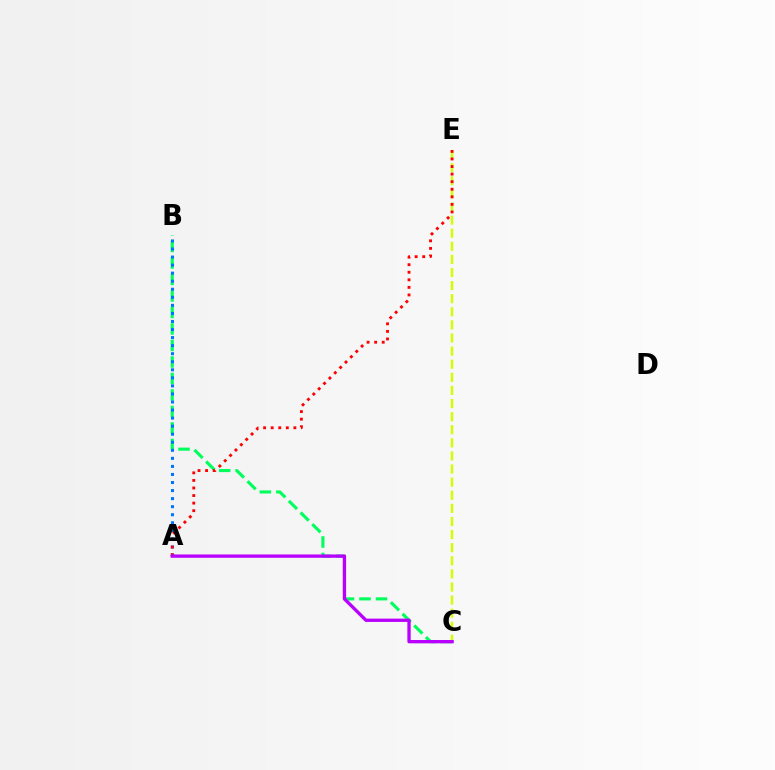{('B', 'C'): [{'color': '#00ff5c', 'line_style': 'dashed', 'thickness': 2.24}], ('A', 'B'): [{'color': '#0074ff', 'line_style': 'dotted', 'thickness': 2.19}], ('C', 'E'): [{'color': '#d1ff00', 'line_style': 'dashed', 'thickness': 1.78}], ('A', 'E'): [{'color': '#ff0000', 'line_style': 'dotted', 'thickness': 2.06}], ('A', 'C'): [{'color': '#b900ff', 'line_style': 'solid', 'thickness': 2.39}]}